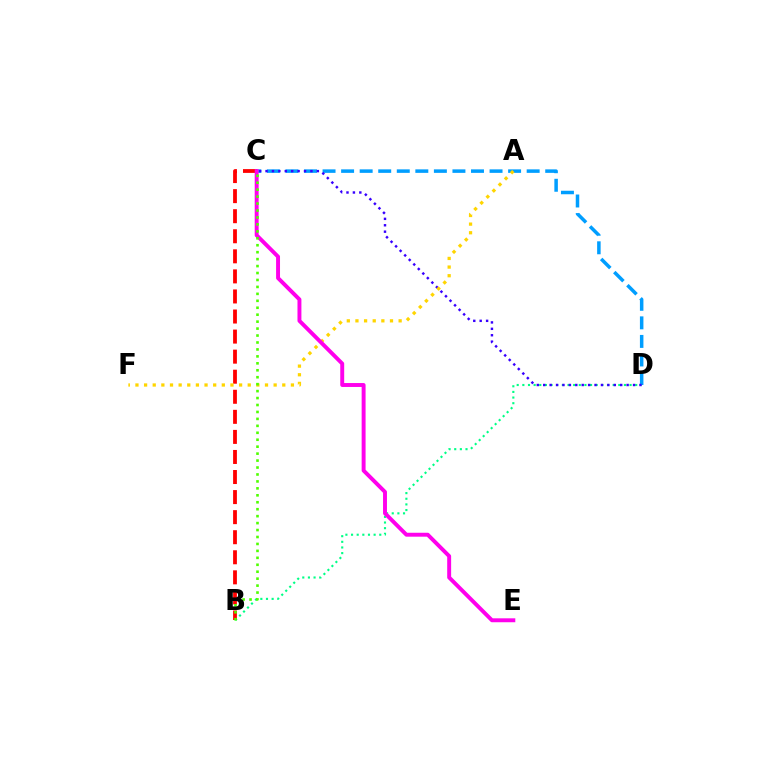{('B', 'D'): [{'color': '#00ff86', 'line_style': 'dotted', 'thickness': 1.53}], ('B', 'C'): [{'color': '#ff0000', 'line_style': 'dashed', 'thickness': 2.73}, {'color': '#4fff00', 'line_style': 'dotted', 'thickness': 1.89}], ('C', 'D'): [{'color': '#009eff', 'line_style': 'dashed', 'thickness': 2.52}, {'color': '#3700ff', 'line_style': 'dotted', 'thickness': 1.74}], ('A', 'F'): [{'color': '#ffd500', 'line_style': 'dotted', 'thickness': 2.35}], ('C', 'E'): [{'color': '#ff00ed', 'line_style': 'solid', 'thickness': 2.83}]}